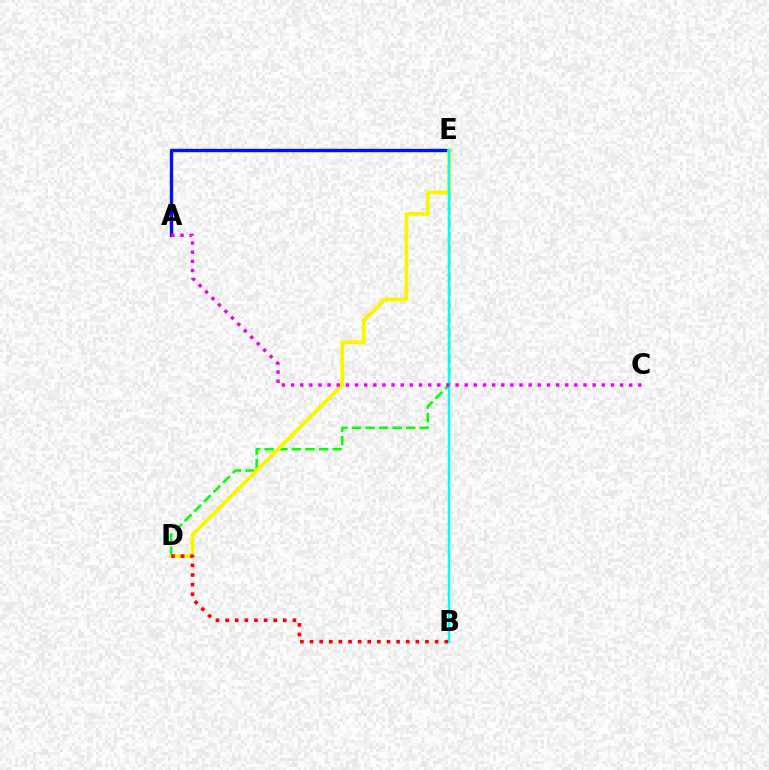{('A', 'E'): [{'color': '#0010ff', 'line_style': 'solid', 'thickness': 2.44}], ('D', 'E'): [{'color': '#08ff00', 'line_style': 'dashed', 'thickness': 1.84}, {'color': '#fcf500', 'line_style': 'solid', 'thickness': 2.7}], ('B', 'E'): [{'color': '#00fff6', 'line_style': 'solid', 'thickness': 1.74}], ('A', 'C'): [{'color': '#ee00ff', 'line_style': 'dotted', 'thickness': 2.48}], ('B', 'D'): [{'color': '#ff0000', 'line_style': 'dotted', 'thickness': 2.61}]}